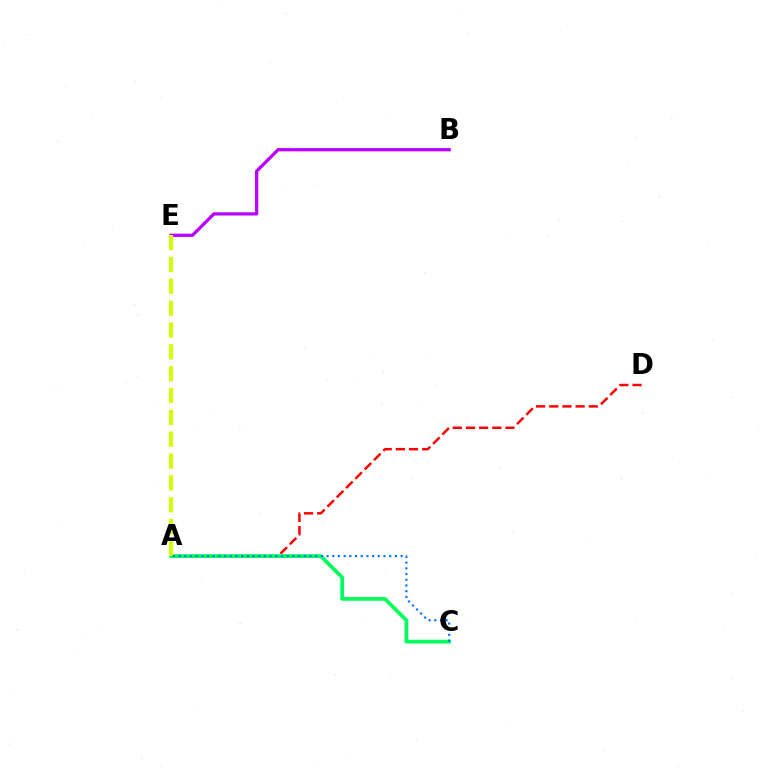{('A', 'D'): [{'color': '#ff0000', 'line_style': 'dashed', 'thickness': 1.79}], ('A', 'C'): [{'color': '#00ff5c', 'line_style': 'solid', 'thickness': 2.69}, {'color': '#0074ff', 'line_style': 'dotted', 'thickness': 1.55}], ('B', 'E'): [{'color': '#b900ff', 'line_style': 'solid', 'thickness': 2.33}], ('A', 'E'): [{'color': '#d1ff00', 'line_style': 'dashed', 'thickness': 2.97}]}